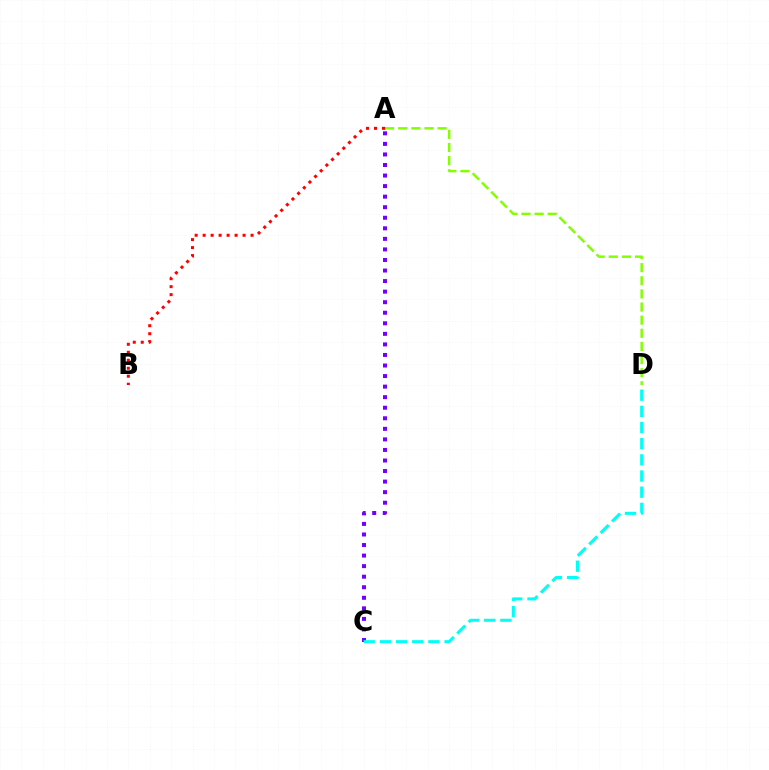{('A', 'C'): [{'color': '#7200ff', 'line_style': 'dotted', 'thickness': 2.87}], ('A', 'B'): [{'color': '#ff0000', 'line_style': 'dotted', 'thickness': 2.17}], ('C', 'D'): [{'color': '#00fff6', 'line_style': 'dashed', 'thickness': 2.2}], ('A', 'D'): [{'color': '#84ff00', 'line_style': 'dashed', 'thickness': 1.78}]}